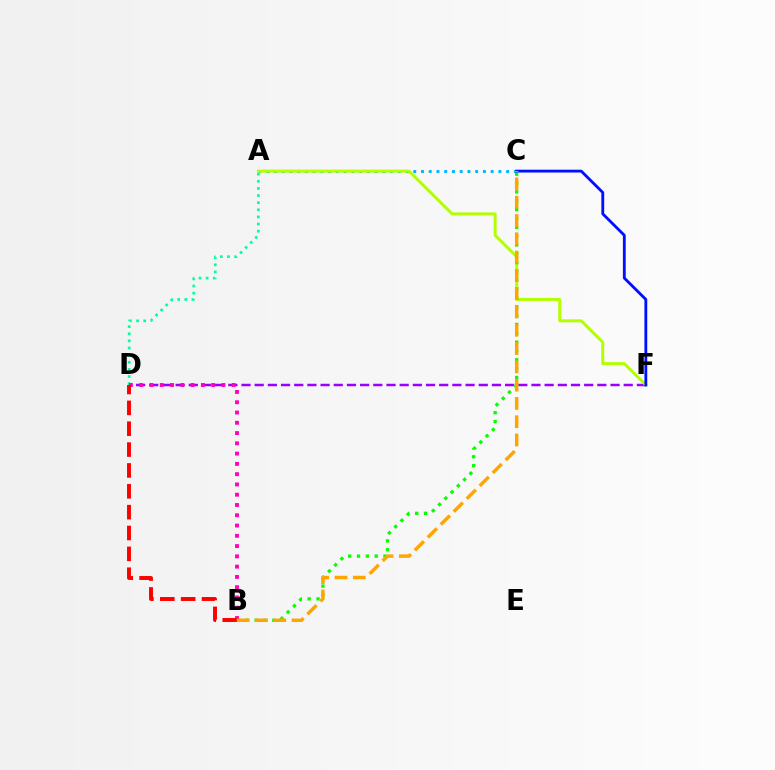{('D', 'F'): [{'color': '#9b00ff', 'line_style': 'dashed', 'thickness': 1.79}], ('A', 'C'): [{'color': '#00b5ff', 'line_style': 'dotted', 'thickness': 2.1}], ('A', 'D'): [{'color': '#00ff9d', 'line_style': 'dotted', 'thickness': 1.94}], ('A', 'F'): [{'color': '#b3ff00', 'line_style': 'solid', 'thickness': 2.14}], ('B', 'C'): [{'color': '#08ff00', 'line_style': 'dotted', 'thickness': 2.4}, {'color': '#ffa500', 'line_style': 'dashed', 'thickness': 2.48}], ('B', 'D'): [{'color': '#ff00bd', 'line_style': 'dotted', 'thickness': 2.79}, {'color': '#ff0000', 'line_style': 'dashed', 'thickness': 2.83}], ('C', 'F'): [{'color': '#0010ff', 'line_style': 'solid', 'thickness': 2.04}]}